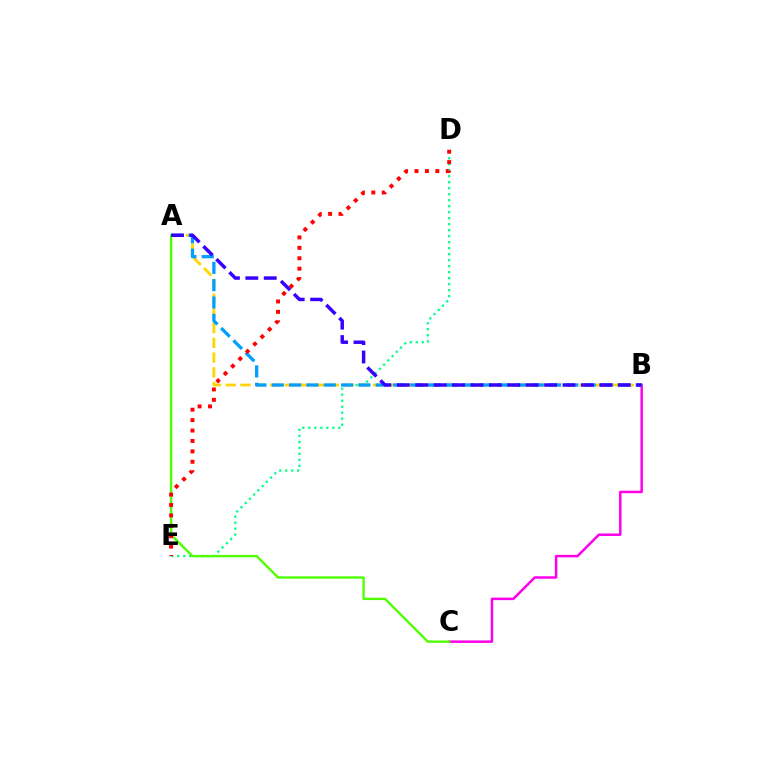{('B', 'C'): [{'color': '#ff00ed', 'line_style': 'solid', 'thickness': 1.8}], ('A', 'B'): [{'color': '#ffd500', 'line_style': 'dashed', 'thickness': 2.0}, {'color': '#009eff', 'line_style': 'dashed', 'thickness': 2.35}, {'color': '#3700ff', 'line_style': 'dashed', 'thickness': 2.5}], ('D', 'E'): [{'color': '#00ff86', 'line_style': 'dotted', 'thickness': 1.63}, {'color': '#ff0000', 'line_style': 'dotted', 'thickness': 2.83}], ('A', 'C'): [{'color': '#4fff00', 'line_style': 'solid', 'thickness': 1.7}]}